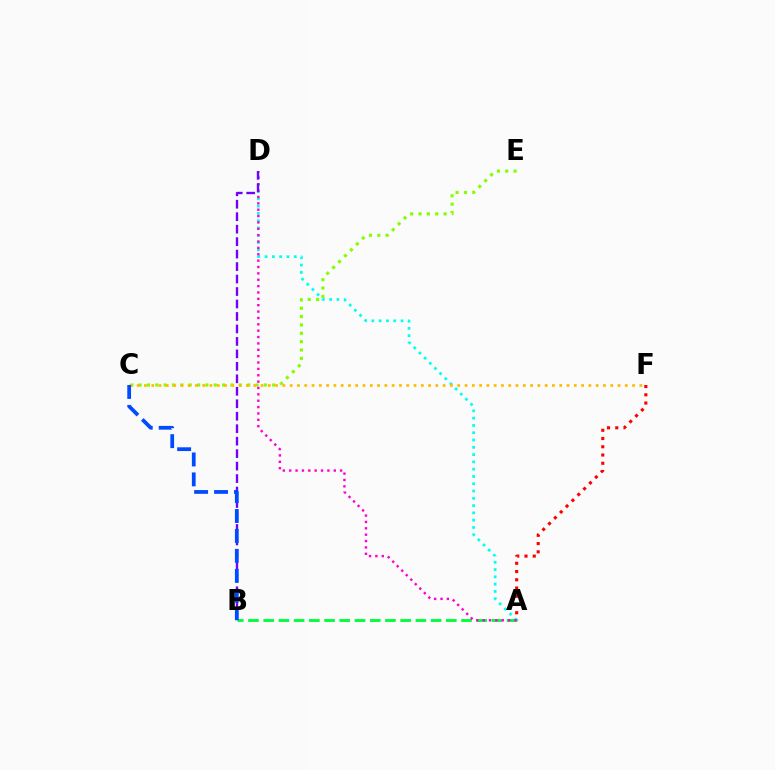{('A', 'F'): [{'color': '#ff0000', 'line_style': 'dotted', 'thickness': 2.24}], ('A', 'B'): [{'color': '#00ff39', 'line_style': 'dashed', 'thickness': 2.07}], ('A', 'D'): [{'color': '#00fff6', 'line_style': 'dotted', 'thickness': 1.98}, {'color': '#ff00cf', 'line_style': 'dotted', 'thickness': 1.73}], ('C', 'E'): [{'color': '#84ff00', 'line_style': 'dotted', 'thickness': 2.27}], ('B', 'D'): [{'color': '#7200ff', 'line_style': 'dashed', 'thickness': 1.69}], ('C', 'F'): [{'color': '#ffbd00', 'line_style': 'dotted', 'thickness': 1.98}], ('B', 'C'): [{'color': '#004bff', 'line_style': 'dashed', 'thickness': 2.71}]}